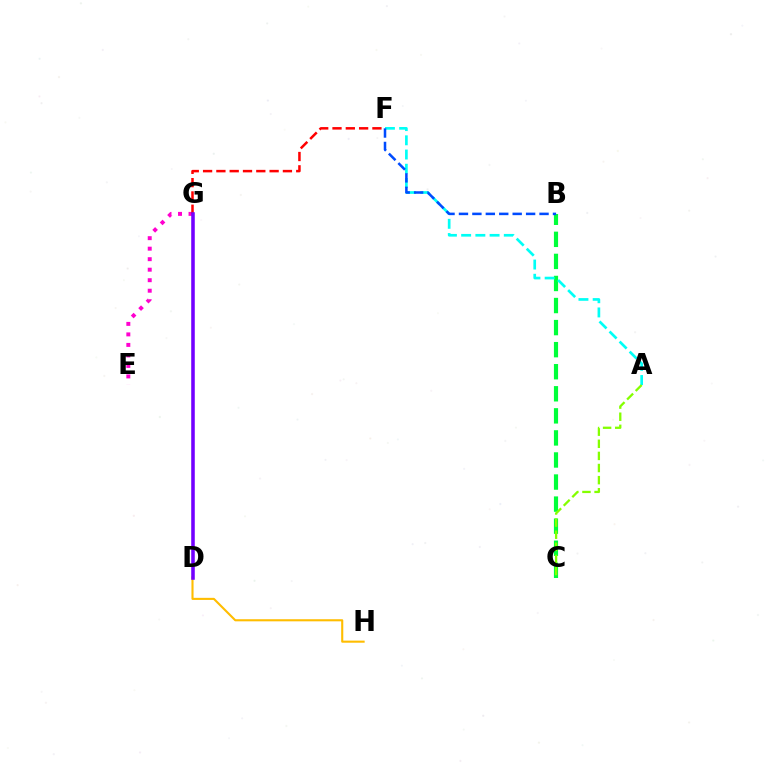{('E', 'G'): [{'color': '#ff00cf', 'line_style': 'dotted', 'thickness': 2.86}], ('B', 'C'): [{'color': '#00ff39', 'line_style': 'dashed', 'thickness': 3.0}], ('A', 'F'): [{'color': '#00fff6', 'line_style': 'dashed', 'thickness': 1.93}], ('D', 'H'): [{'color': '#ffbd00', 'line_style': 'solid', 'thickness': 1.51}], ('F', 'G'): [{'color': '#ff0000', 'line_style': 'dashed', 'thickness': 1.81}], ('B', 'F'): [{'color': '#004bff', 'line_style': 'dashed', 'thickness': 1.82}], ('A', 'C'): [{'color': '#84ff00', 'line_style': 'dashed', 'thickness': 1.65}], ('D', 'G'): [{'color': '#7200ff', 'line_style': 'solid', 'thickness': 2.56}]}